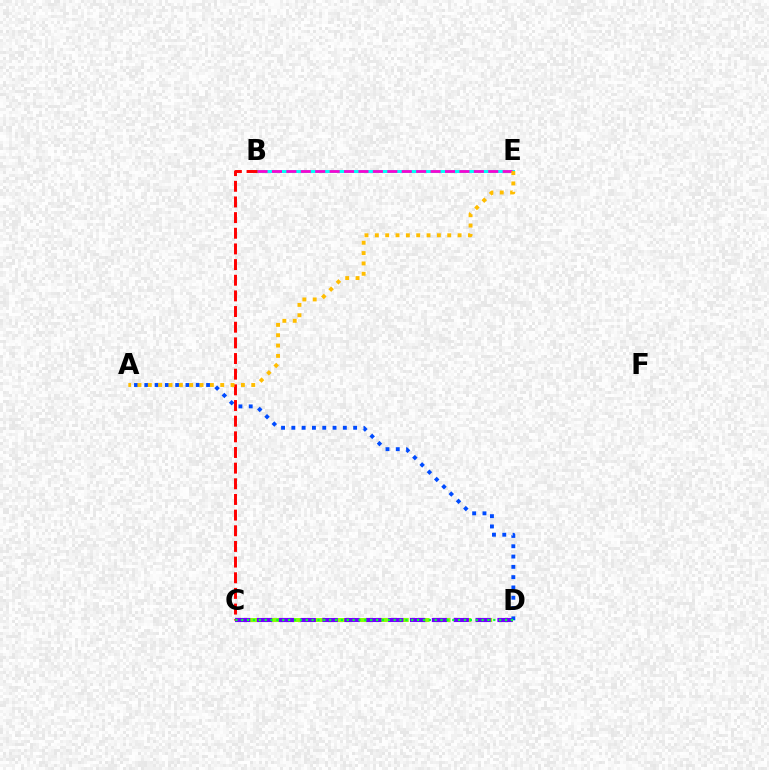{('B', 'E'): [{'color': '#00fff6', 'line_style': 'solid', 'thickness': 2.13}, {'color': '#ff00cf', 'line_style': 'dashed', 'thickness': 1.96}], ('C', 'D'): [{'color': '#84ff00', 'line_style': 'dashed', 'thickness': 2.83}, {'color': '#7200ff', 'line_style': 'dashed', 'thickness': 2.97}, {'color': '#00ff39', 'line_style': 'dotted', 'thickness': 1.59}], ('A', 'D'): [{'color': '#004bff', 'line_style': 'dotted', 'thickness': 2.8}], ('B', 'C'): [{'color': '#ff0000', 'line_style': 'dashed', 'thickness': 2.13}], ('A', 'E'): [{'color': '#ffbd00', 'line_style': 'dotted', 'thickness': 2.81}]}